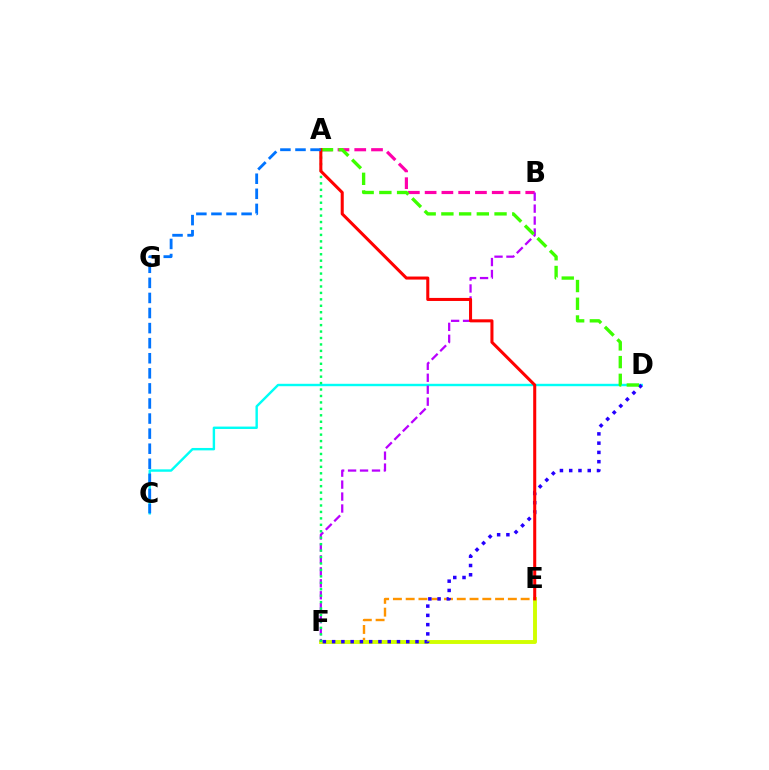{('C', 'D'): [{'color': '#00fff6', 'line_style': 'solid', 'thickness': 1.74}], ('A', 'B'): [{'color': '#ff00ac', 'line_style': 'dashed', 'thickness': 2.28}], ('E', 'F'): [{'color': '#ff9400', 'line_style': 'dashed', 'thickness': 1.74}, {'color': '#d1ff00', 'line_style': 'solid', 'thickness': 2.81}], ('B', 'F'): [{'color': '#b900ff', 'line_style': 'dashed', 'thickness': 1.62}], ('A', 'F'): [{'color': '#00ff5c', 'line_style': 'dotted', 'thickness': 1.75}], ('D', 'F'): [{'color': '#2500ff', 'line_style': 'dotted', 'thickness': 2.52}], ('A', 'D'): [{'color': '#3dff00', 'line_style': 'dashed', 'thickness': 2.41}], ('A', 'E'): [{'color': '#ff0000', 'line_style': 'solid', 'thickness': 2.19}], ('A', 'C'): [{'color': '#0074ff', 'line_style': 'dashed', 'thickness': 2.05}]}